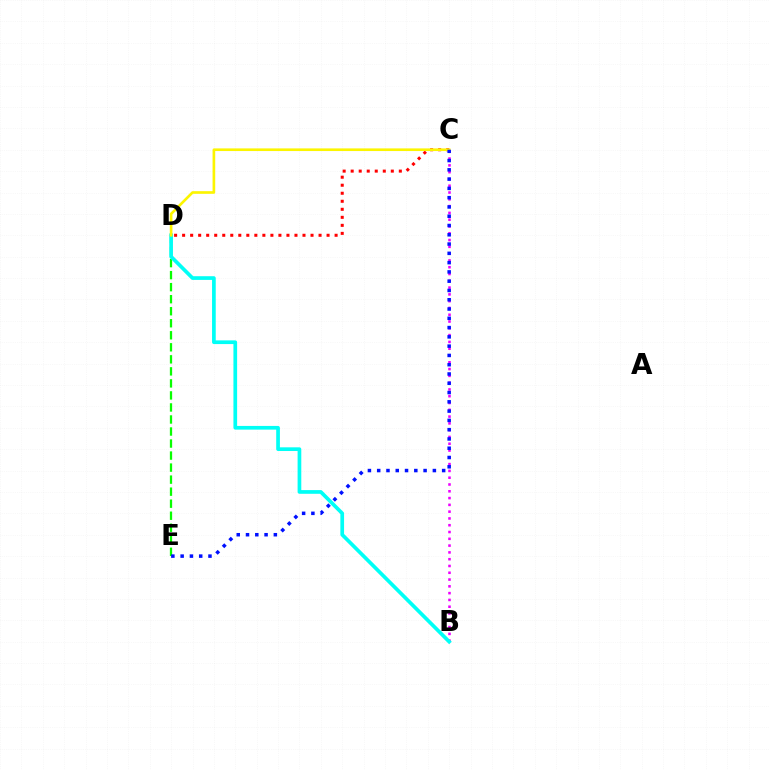{('B', 'C'): [{'color': '#ee00ff', 'line_style': 'dotted', 'thickness': 1.84}], ('D', 'E'): [{'color': '#08ff00', 'line_style': 'dashed', 'thickness': 1.63}], ('B', 'D'): [{'color': '#00fff6', 'line_style': 'solid', 'thickness': 2.66}], ('C', 'D'): [{'color': '#ff0000', 'line_style': 'dotted', 'thickness': 2.18}, {'color': '#fcf500', 'line_style': 'solid', 'thickness': 1.91}], ('C', 'E'): [{'color': '#0010ff', 'line_style': 'dotted', 'thickness': 2.52}]}